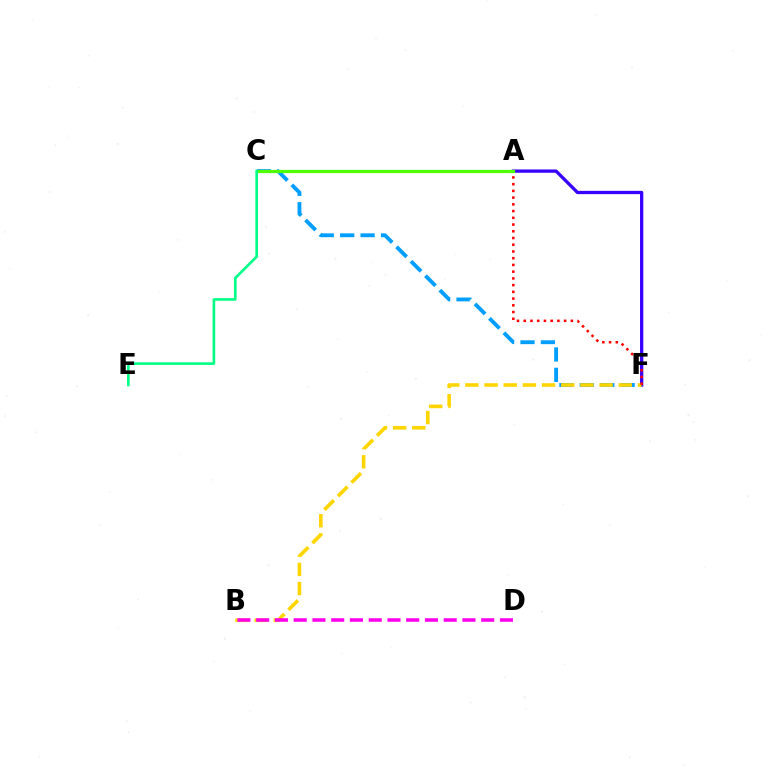{('C', 'F'): [{'color': '#009eff', 'line_style': 'dashed', 'thickness': 2.77}], ('A', 'F'): [{'color': '#3700ff', 'line_style': 'solid', 'thickness': 2.37}, {'color': '#ff0000', 'line_style': 'dotted', 'thickness': 1.83}], ('B', 'F'): [{'color': '#ffd500', 'line_style': 'dashed', 'thickness': 2.6}], ('B', 'D'): [{'color': '#ff00ed', 'line_style': 'dashed', 'thickness': 2.55}], ('A', 'C'): [{'color': '#4fff00', 'line_style': 'solid', 'thickness': 2.3}], ('C', 'E'): [{'color': '#00ff86', 'line_style': 'solid', 'thickness': 1.9}]}